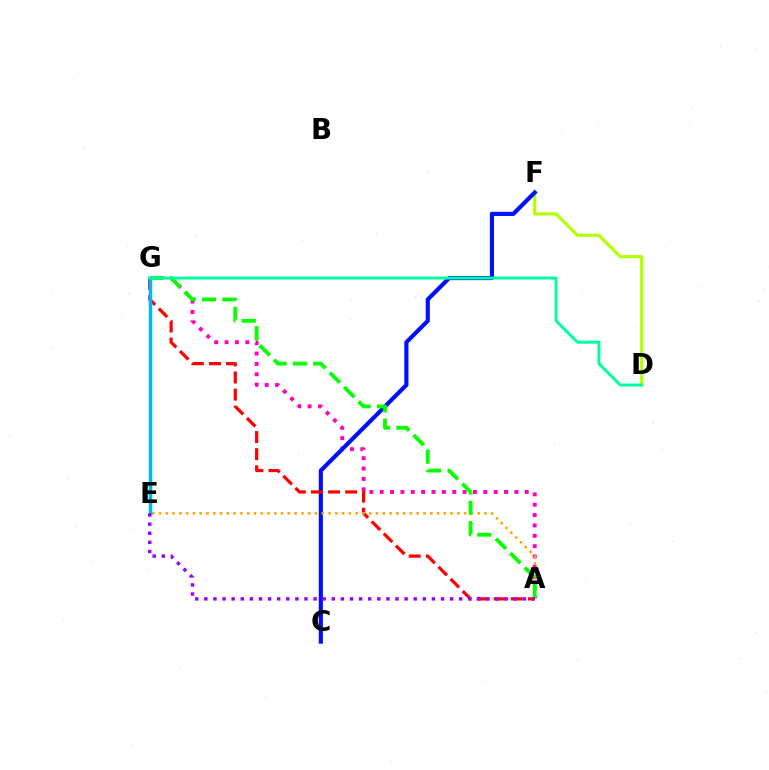{('D', 'F'): [{'color': '#b3ff00', 'line_style': 'solid', 'thickness': 2.26}], ('A', 'G'): [{'color': '#ff00bd', 'line_style': 'dotted', 'thickness': 2.82}, {'color': '#ff0000', 'line_style': 'dashed', 'thickness': 2.32}, {'color': '#08ff00', 'line_style': 'dashed', 'thickness': 2.77}], ('C', 'F'): [{'color': '#0010ff', 'line_style': 'solid', 'thickness': 2.99}], ('A', 'E'): [{'color': '#ffa500', 'line_style': 'dotted', 'thickness': 1.84}, {'color': '#9b00ff', 'line_style': 'dotted', 'thickness': 2.47}], ('E', 'G'): [{'color': '#00b5ff', 'line_style': 'solid', 'thickness': 2.52}], ('D', 'G'): [{'color': '#00ff9d', 'line_style': 'solid', 'thickness': 2.11}]}